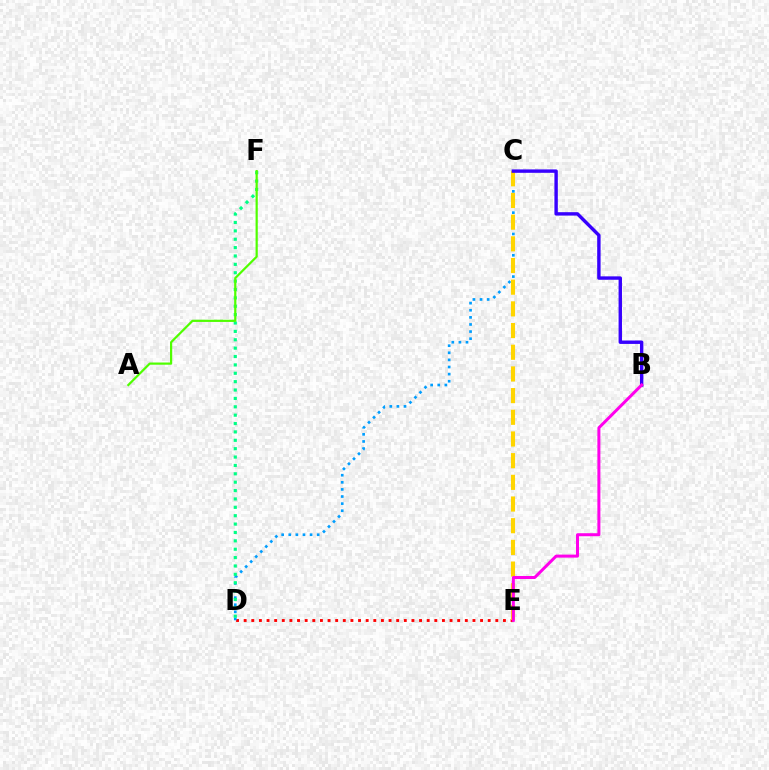{('D', 'E'): [{'color': '#ff0000', 'line_style': 'dotted', 'thickness': 2.07}], ('C', 'D'): [{'color': '#009eff', 'line_style': 'dotted', 'thickness': 1.93}], ('C', 'E'): [{'color': '#ffd500', 'line_style': 'dashed', 'thickness': 2.95}], ('D', 'F'): [{'color': '#00ff86', 'line_style': 'dotted', 'thickness': 2.28}], ('B', 'C'): [{'color': '#3700ff', 'line_style': 'solid', 'thickness': 2.45}], ('A', 'F'): [{'color': '#4fff00', 'line_style': 'solid', 'thickness': 1.59}], ('B', 'E'): [{'color': '#ff00ed', 'line_style': 'solid', 'thickness': 2.17}]}